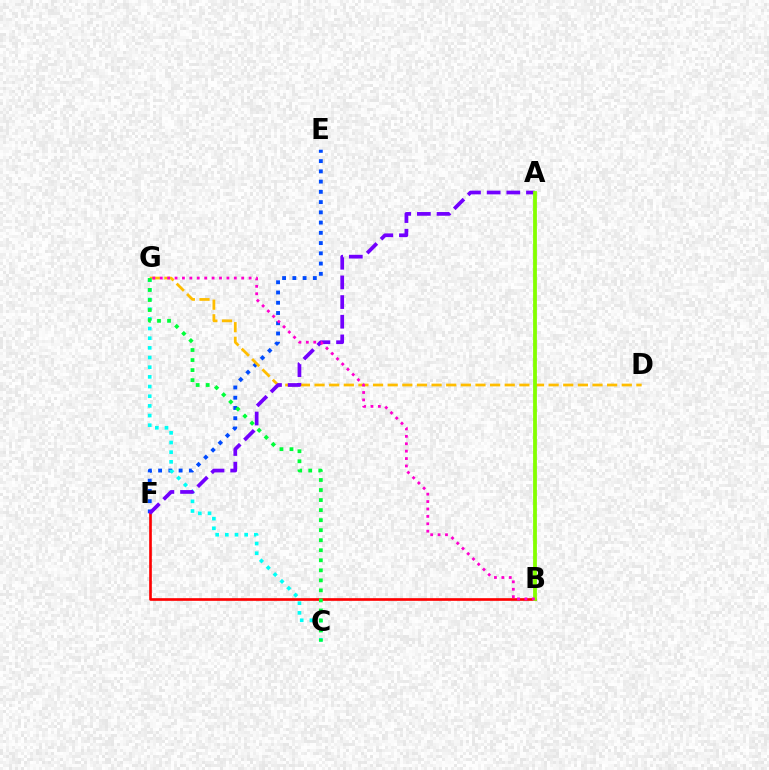{('E', 'F'): [{'color': '#004bff', 'line_style': 'dotted', 'thickness': 2.78}], ('B', 'F'): [{'color': '#ff0000', 'line_style': 'solid', 'thickness': 1.92}], ('D', 'G'): [{'color': '#ffbd00', 'line_style': 'dashed', 'thickness': 1.99}], ('C', 'G'): [{'color': '#00fff6', 'line_style': 'dotted', 'thickness': 2.63}, {'color': '#00ff39', 'line_style': 'dotted', 'thickness': 2.73}], ('A', 'F'): [{'color': '#7200ff', 'line_style': 'dashed', 'thickness': 2.67}], ('A', 'B'): [{'color': '#84ff00', 'line_style': 'solid', 'thickness': 2.74}], ('B', 'G'): [{'color': '#ff00cf', 'line_style': 'dotted', 'thickness': 2.01}]}